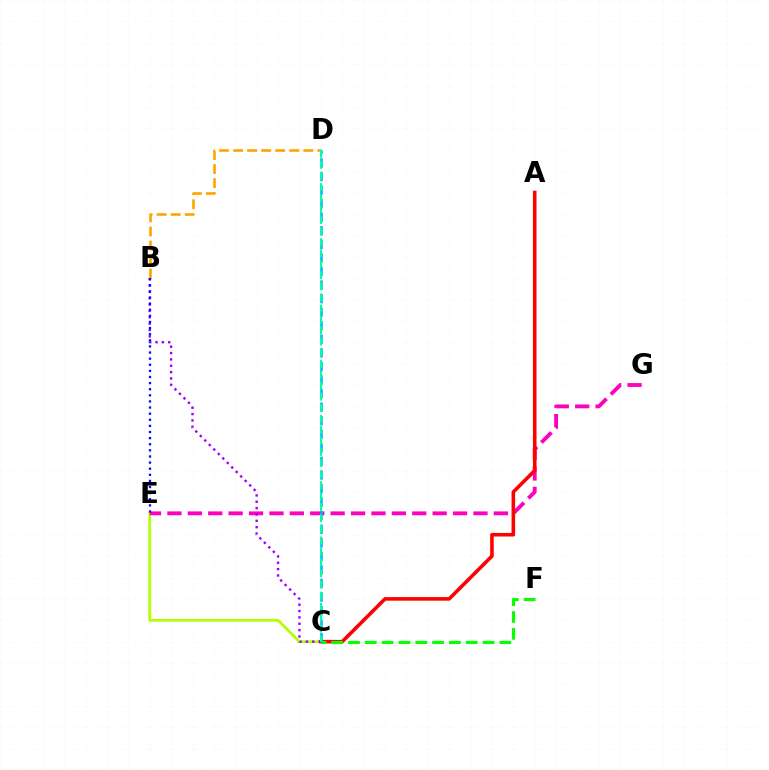{('C', 'E'): [{'color': '#b3ff00', 'line_style': 'solid', 'thickness': 1.97}], ('E', 'G'): [{'color': '#ff00bd', 'line_style': 'dashed', 'thickness': 2.77}], ('A', 'C'): [{'color': '#ff0000', 'line_style': 'solid', 'thickness': 2.58}], ('C', 'F'): [{'color': '#08ff00', 'line_style': 'dashed', 'thickness': 2.28}], ('B', 'C'): [{'color': '#9b00ff', 'line_style': 'dotted', 'thickness': 1.73}], ('B', 'D'): [{'color': '#ffa500', 'line_style': 'dashed', 'thickness': 1.91}], ('C', 'D'): [{'color': '#00b5ff', 'line_style': 'dashed', 'thickness': 1.84}, {'color': '#00ff9d', 'line_style': 'dashed', 'thickness': 1.5}], ('B', 'E'): [{'color': '#0010ff', 'line_style': 'dotted', 'thickness': 1.66}]}